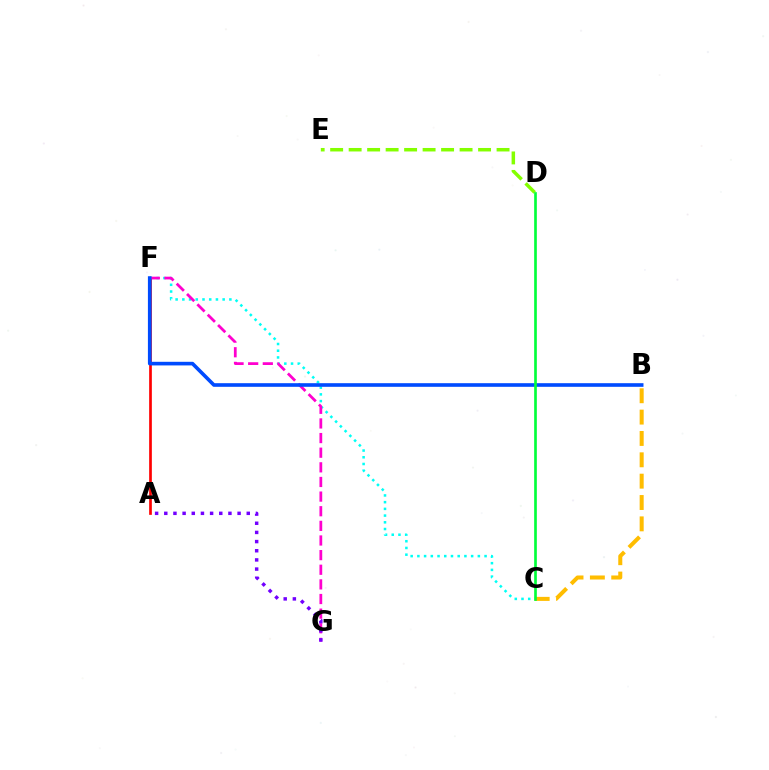{('B', 'C'): [{'color': '#ffbd00', 'line_style': 'dashed', 'thickness': 2.9}], ('C', 'F'): [{'color': '#00fff6', 'line_style': 'dotted', 'thickness': 1.83}], ('D', 'E'): [{'color': '#84ff00', 'line_style': 'dashed', 'thickness': 2.51}], ('A', 'F'): [{'color': '#ff0000', 'line_style': 'solid', 'thickness': 1.93}], ('F', 'G'): [{'color': '#ff00cf', 'line_style': 'dashed', 'thickness': 1.99}], ('B', 'F'): [{'color': '#004bff', 'line_style': 'solid', 'thickness': 2.61}], ('C', 'D'): [{'color': '#00ff39', 'line_style': 'solid', 'thickness': 1.92}], ('A', 'G'): [{'color': '#7200ff', 'line_style': 'dotted', 'thickness': 2.49}]}